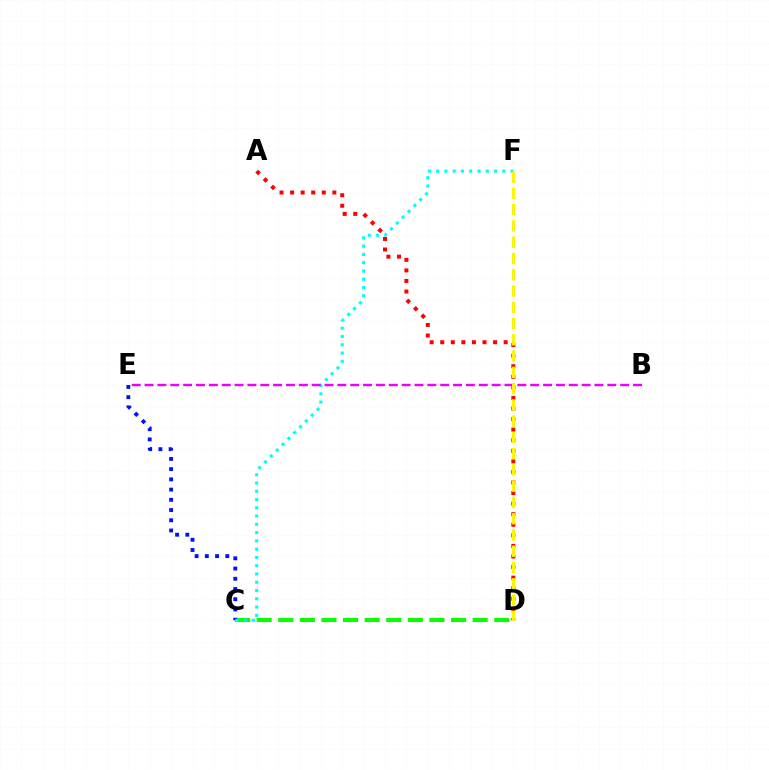{('C', 'D'): [{'color': '#08ff00', 'line_style': 'dashed', 'thickness': 2.93}], ('A', 'D'): [{'color': '#ff0000', 'line_style': 'dotted', 'thickness': 2.87}], ('C', 'E'): [{'color': '#0010ff', 'line_style': 'dotted', 'thickness': 2.78}], ('C', 'F'): [{'color': '#00fff6', 'line_style': 'dotted', 'thickness': 2.25}], ('B', 'E'): [{'color': '#ee00ff', 'line_style': 'dashed', 'thickness': 1.75}], ('D', 'F'): [{'color': '#fcf500', 'line_style': 'dashed', 'thickness': 2.21}]}